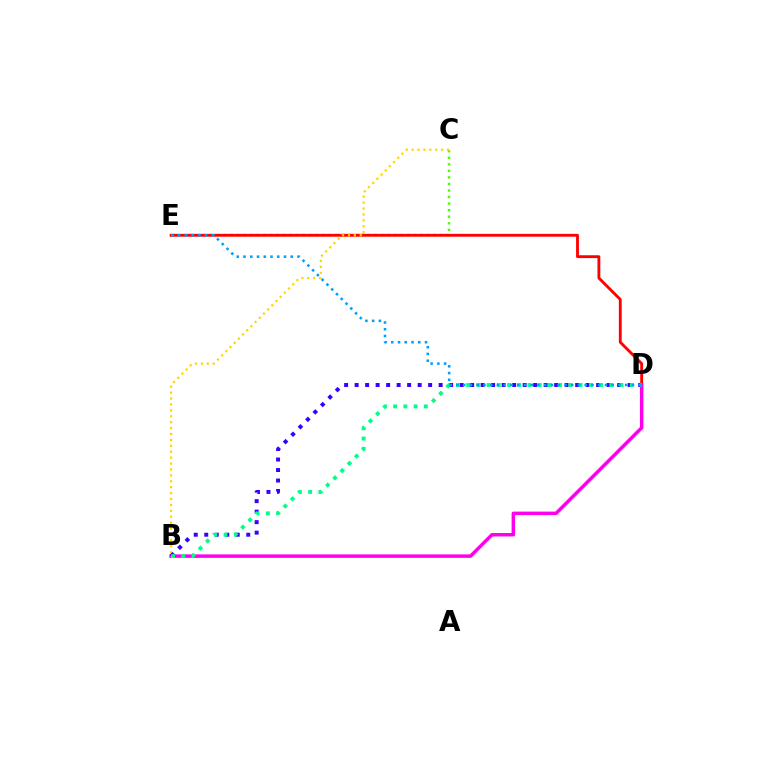{('C', 'E'): [{'color': '#4fff00', 'line_style': 'dotted', 'thickness': 1.78}], ('D', 'E'): [{'color': '#ff0000', 'line_style': 'solid', 'thickness': 2.05}, {'color': '#009eff', 'line_style': 'dotted', 'thickness': 1.83}], ('B', 'D'): [{'color': '#ff00ed', 'line_style': 'solid', 'thickness': 2.5}, {'color': '#3700ff', 'line_style': 'dotted', 'thickness': 2.85}, {'color': '#00ff86', 'line_style': 'dotted', 'thickness': 2.78}], ('B', 'C'): [{'color': '#ffd500', 'line_style': 'dotted', 'thickness': 1.61}]}